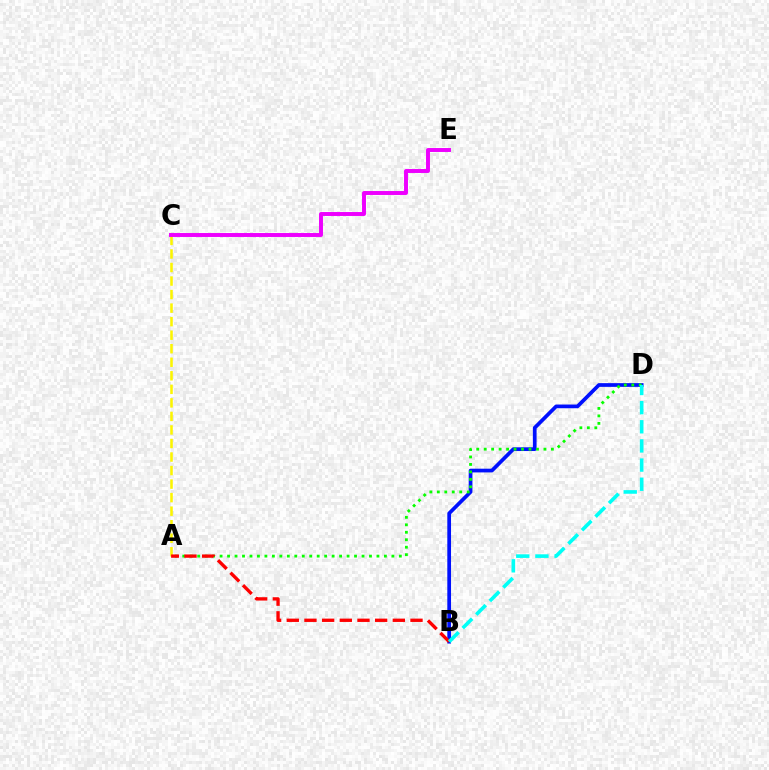{('A', 'C'): [{'color': '#fcf500', 'line_style': 'dashed', 'thickness': 1.84}], ('B', 'D'): [{'color': '#0010ff', 'line_style': 'solid', 'thickness': 2.68}, {'color': '#00fff6', 'line_style': 'dashed', 'thickness': 2.6}], ('A', 'D'): [{'color': '#08ff00', 'line_style': 'dotted', 'thickness': 2.03}], ('A', 'B'): [{'color': '#ff0000', 'line_style': 'dashed', 'thickness': 2.4}], ('C', 'E'): [{'color': '#ee00ff', 'line_style': 'solid', 'thickness': 2.83}]}